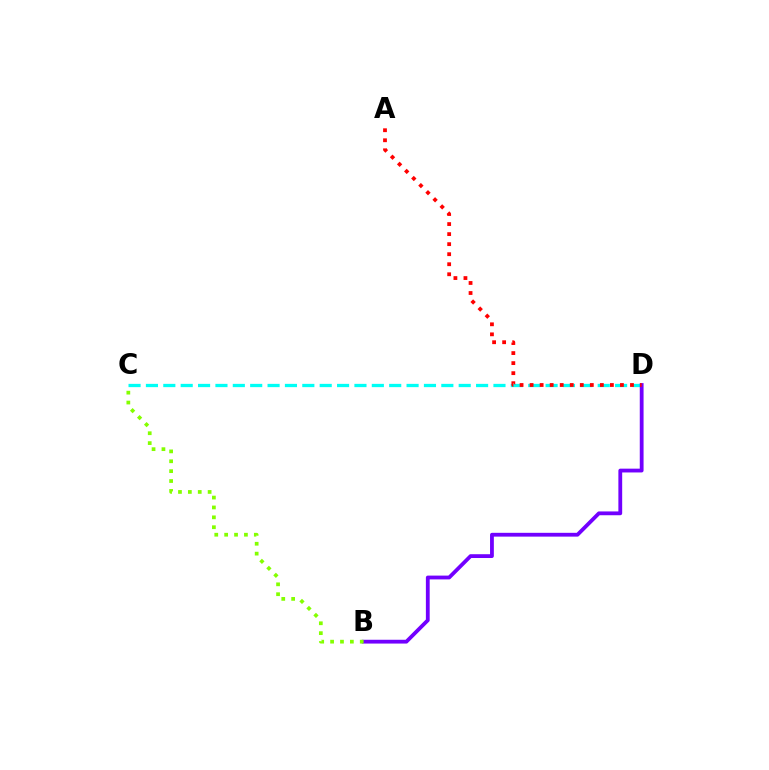{('C', 'D'): [{'color': '#00fff6', 'line_style': 'dashed', 'thickness': 2.36}], ('B', 'D'): [{'color': '#7200ff', 'line_style': 'solid', 'thickness': 2.74}], ('B', 'C'): [{'color': '#84ff00', 'line_style': 'dotted', 'thickness': 2.69}], ('A', 'D'): [{'color': '#ff0000', 'line_style': 'dotted', 'thickness': 2.73}]}